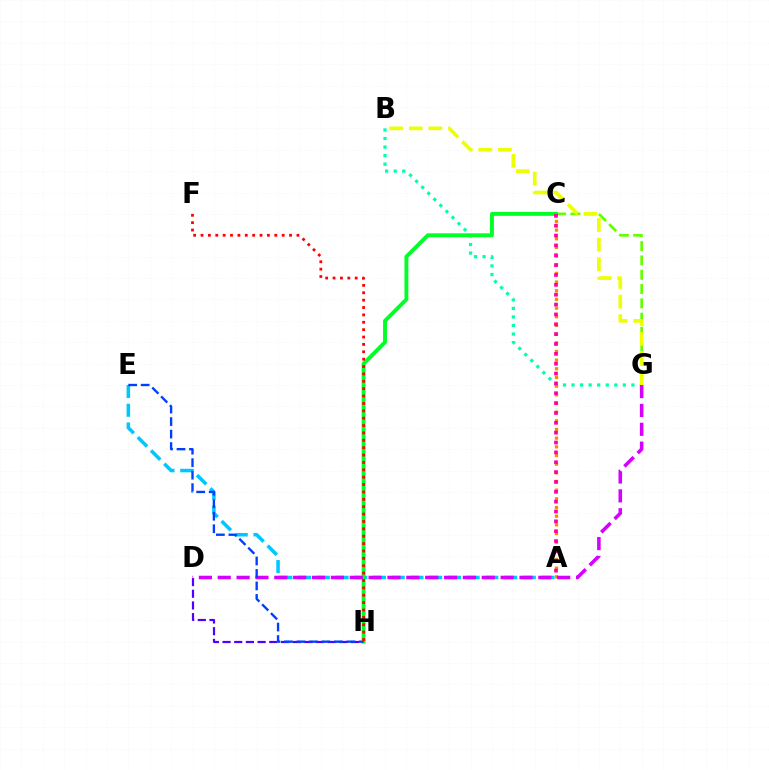{('D', 'H'): [{'color': '#4f00ff', 'line_style': 'dashed', 'thickness': 1.59}], ('C', 'G'): [{'color': '#66ff00', 'line_style': 'dashed', 'thickness': 1.95}], ('A', 'E'): [{'color': '#00c7ff', 'line_style': 'dashed', 'thickness': 2.54}], ('B', 'G'): [{'color': '#00ffaf', 'line_style': 'dotted', 'thickness': 2.32}, {'color': '#eeff00', 'line_style': 'dashed', 'thickness': 2.66}], ('C', 'H'): [{'color': '#00ff27', 'line_style': 'solid', 'thickness': 2.8}], ('A', 'C'): [{'color': '#ff8800', 'line_style': 'dotted', 'thickness': 2.36}, {'color': '#ff00a0', 'line_style': 'dotted', 'thickness': 2.68}], ('D', 'G'): [{'color': '#d600ff', 'line_style': 'dashed', 'thickness': 2.56}], ('E', 'H'): [{'color': '#003fff', 'line_style': 'dashed', 'thickness': 1.7}], ('F', 'H'): [{'color': '#ff0000', 'line_style': 'dotted', 'thickness': 2.0}]}